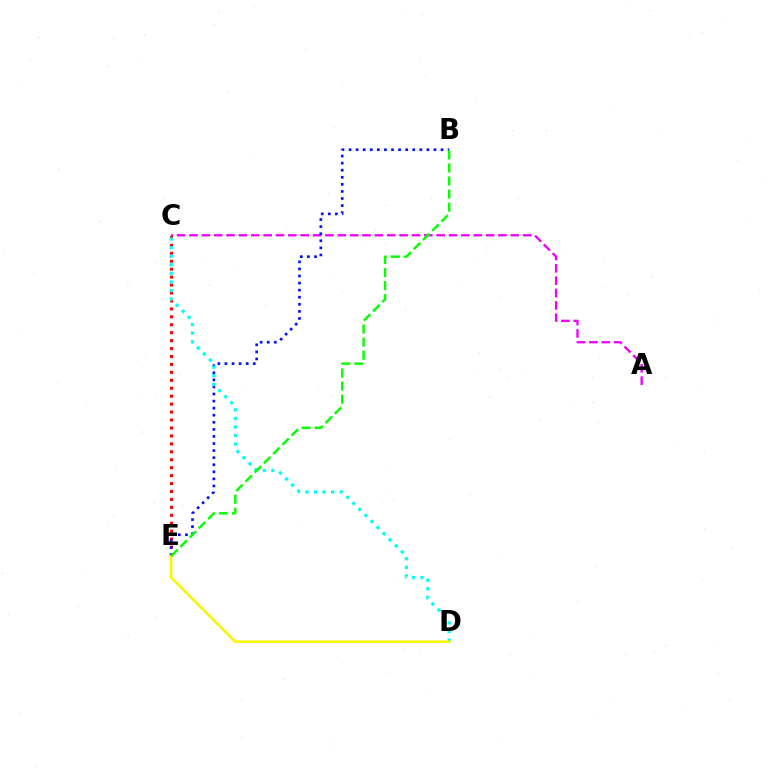{('C', 'E'): [{'color': '#ff0000', 'line_style': 'dotted', 'thickness': 2.16}], ('A', 'C'): [{'color': '#ee00ff', 'line_style': 'dashed', 'thickness': 1.68}], ('B', 'E'): [{'color': '#0010ff', 'line_style': 'dotted', 'thickness': 1.92}, {'color': '#08ff00', 'line_style': 'dashed', 'thickness': 1.78}], ('C', 'D'): [{'color': '#00fff6', 'line_style': 'dotted', 'thickness': 2.33}], ('D', 'E'): [{'color': '#fcf500', 'line_style': 'solid', 'thickness': 1.83}]}